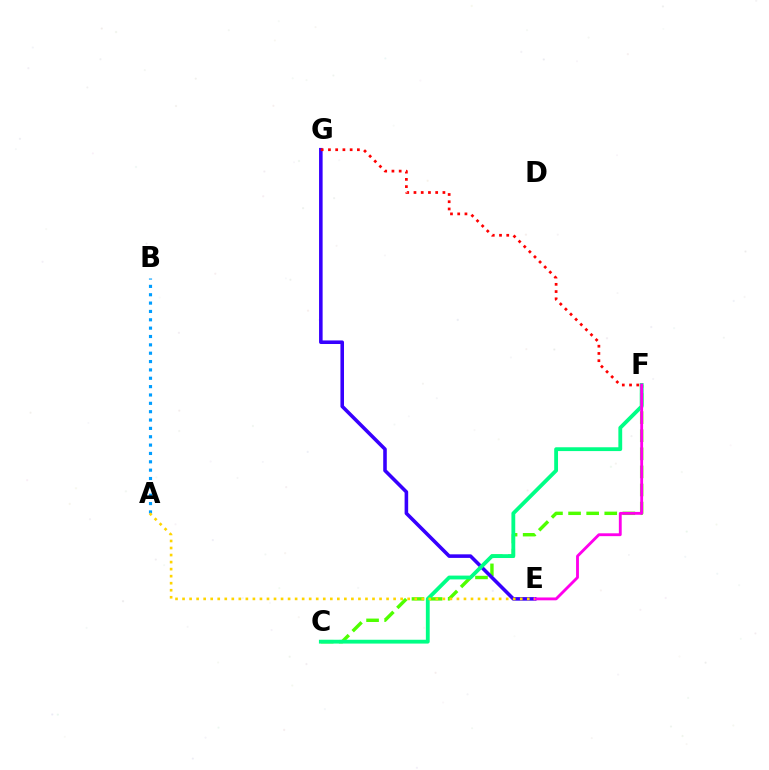{('A', 'B'): [{'color': '#009eff', 'line_style': 'dotted', 'thickness': 2.27}], ('C', 'F'): [{'color': '#4fff00', 'line_style': 'dashed', 'thickness': 2.46}, {'color': '#00ff86', 'line_style': 'solid', 'thickness': 2.75}], ('E', 'G'): [{'color': '#3700ff', 'line_style': 'solid', 'thickness': 2.57}], ('E', 'F'): [{'color': '#ff00ed', 'line_style': 'solid', 'thickness': 2.05}], ('F', 'G'): [{'color': '#ff0000', 'line_style': 'dotted', 'thickness': 1.97}], ('A', 'E'): [{'color': '#ffd500', 'line_style': 'dotted', 'thickness': 1.91}]}